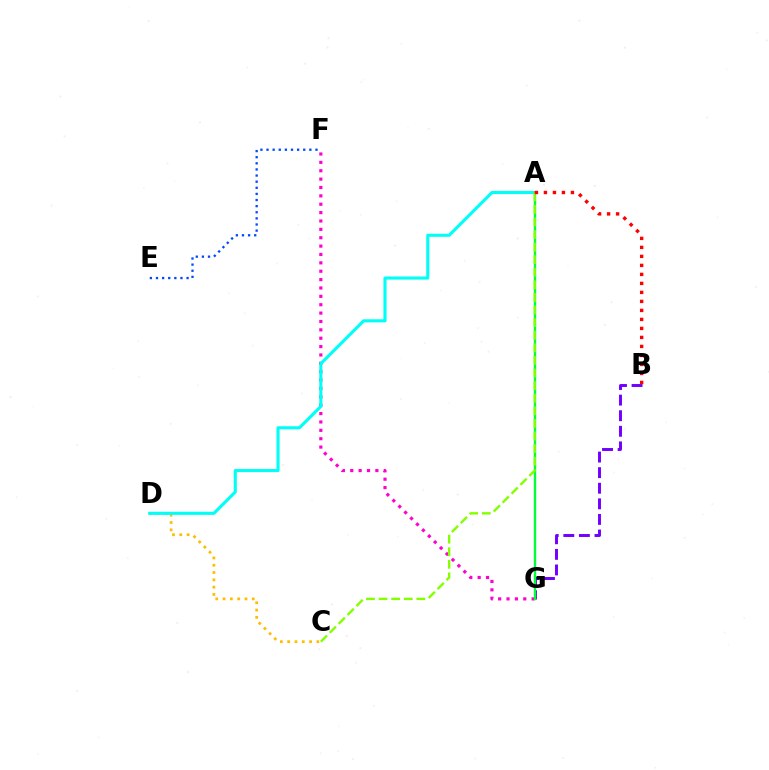{('C', 'D'): [{'color': '#ffbd00', 'line_style': 'dotted', 'thickness': 1.98}], ('F', 'G'): [{'color': '#ff00cf', 'line_style': 'dotted', 'thickness': 2.28}], ('A', 'D'): [{'color': '#00fff6', 'line_style': 'solid', 'thickness': 2.23}], ('B', 'G'): [{'color': '#7200ff', 'line_style': 'dashed', 'thickness': 2.12}], ('A', 'G'): [{'color': '#00ff39', 'line_style': 'solid', 'thickness': 1.69}], ('E', 'F'): [{'color': '#004bff', 'line_style': 'dotted', 'thickness': 1.66}], ('A', 'C'): [{'color': '#84ff00', 'line_style': 'dashed', 'thickness': 1.71}], ('A', 'B'): [{'color': '#ff0000', 'line_style': 'dotted', 'thickness': 2.45}]}